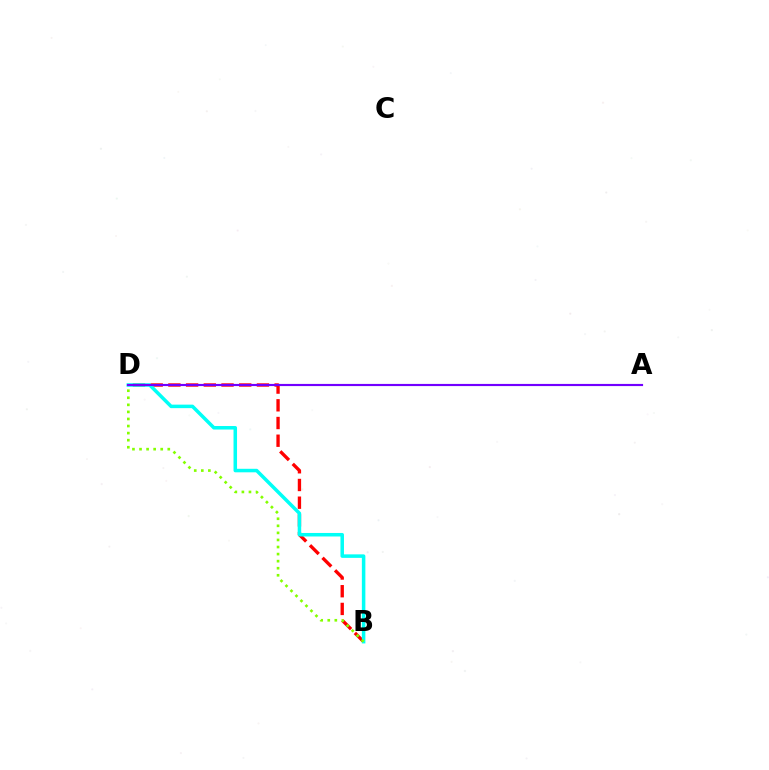{('B', 'D'): [{'color': '#ff0000', 'line_style': 'dashed', 'thickness': 2.41}, {'color': '#00fff6', 'line_style': 'solid', 'thickness': 2.53}, {'color': '#84ff00', 'line_style': 'dotted', 'thickness': 1.92}], ('A', 'D'): [{'color': '#7200ff', 'line_style': 'solid', 'thickness': 1.55}]}